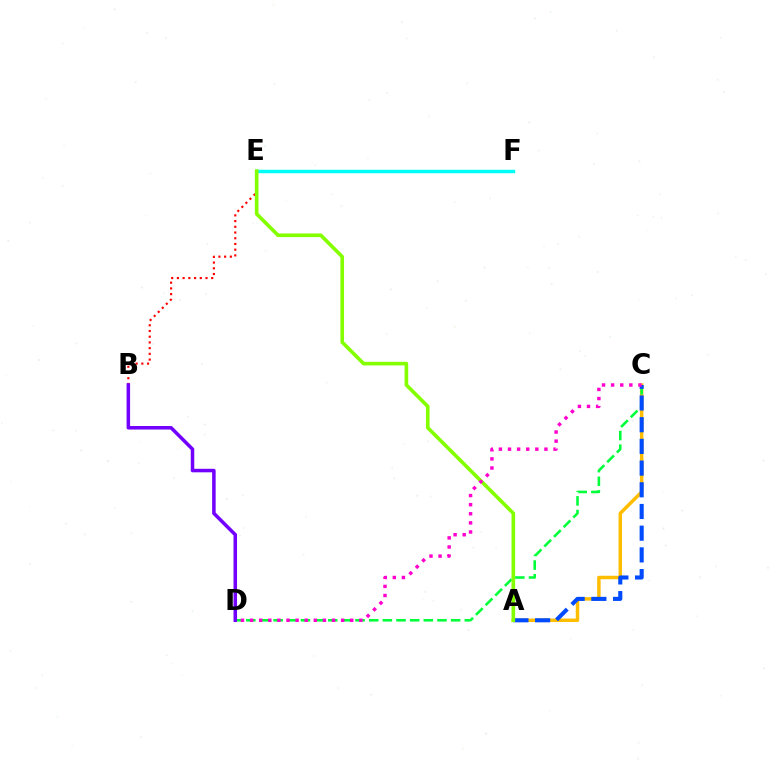{('A', 'C'): [{'color': '#ffbd00', 'line_style': 'solid', 'thickness': 2.49}, {'color': '#004bff', 'line_style': 'dashed', 'thickness': 2.95}], ('C', 'D'): [{'color': '#00ff39', 'line_style': 'dashed', 'thickness': 1.85}, {'color': '#ff00cf', 'line_style': 'dotted', 'thickness': 2.47}], ('E', 'F'): [{'color': '#00fff6', 'line_style': 'solid', 'thickness': 2.49}], ('B', 'E'): [{'color': '#ff0000', 'line_style': 'dotted', 'thickness': 1.55}], ('B', 'D'): [{'color': '#7200ff', 'line_style': 'solid', 'thickness': 2.53}], ('A', 'E'): [{'color': '#84ff00', 'line_style': 'solid', 'thickness': 2.61}]}